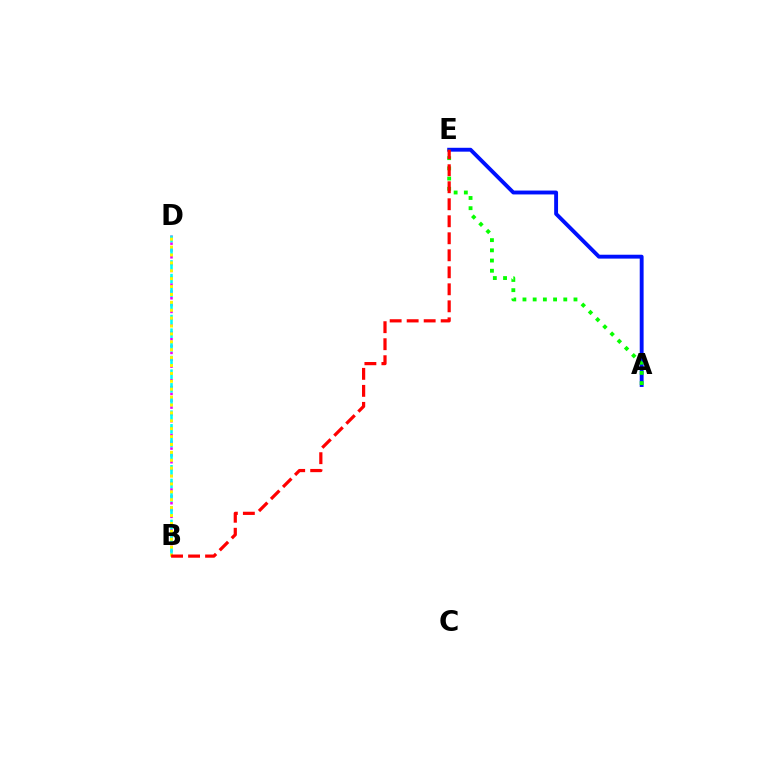{('B', 'D'): [{'color': '#ee00ff', 'line_style': 'dotted', 'thickness': 1.86}, {'color': '#00fff6', 'line_style': 'dashed', 'thickness': 1.86}, {'color': '#fcf500', 'line_style': 'dotted', 'thickness': 2.15}], ('A', 'E'): [{'color': '#0010ff', 'line_style': 'solid', 'thickness': 2.79}, {'color': '#08ff00', 'line_style': 'dotted', 'thickness': 2.77}], ('B', 'E'): [{'color': '#ff0000', 'line_style': 'dashed', 'thickness': 2.31}]}